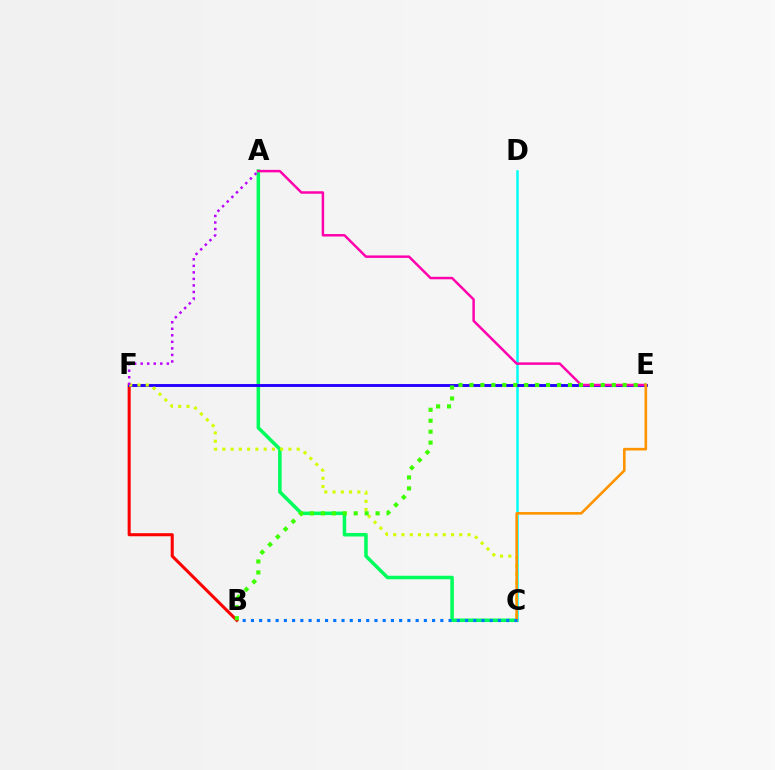{('A', 'C'): [{'color': '#00ff5c', 'line_style': 'solid', 'thickness': 2.54}], ('B', 'F'): [{'color': '#ff0000', 'line_style': 'solid', 'thickness': 2.21}], ('C', 'D'): [{'color': '#00fff6', 'line_style': 'solid', 'thickness': 1.8}], ('E', 'F'): [{'color': '#2500ff', 'line_style': 'solid', 'thickness': 2.09}], ('C', 'F'): [{'color': '#d1ff00', 'line_style': 'dotted', 'thickness': 2.24}], ('A', 'E'): [{'color': '#ff00ac', 'line_style': 'solid', 'thickness': 1.78}], ('A', 'F'): [{'color': '#b900ff', 'line_style': 'dotted', 'thickness': 1.78}], ('B', 'E'): [{'color': '#3dff00', 'line_style': 'dotted', 'thickness': 2.97}], ('C', 'E'): [{'color': '#ff9400', 'line_style': 'solid', 'thickness': 1.89}], ('B', 'C'): [{'color': '#0074ff', 'line_style': 'dotted', 'thickness': 2.24}]}